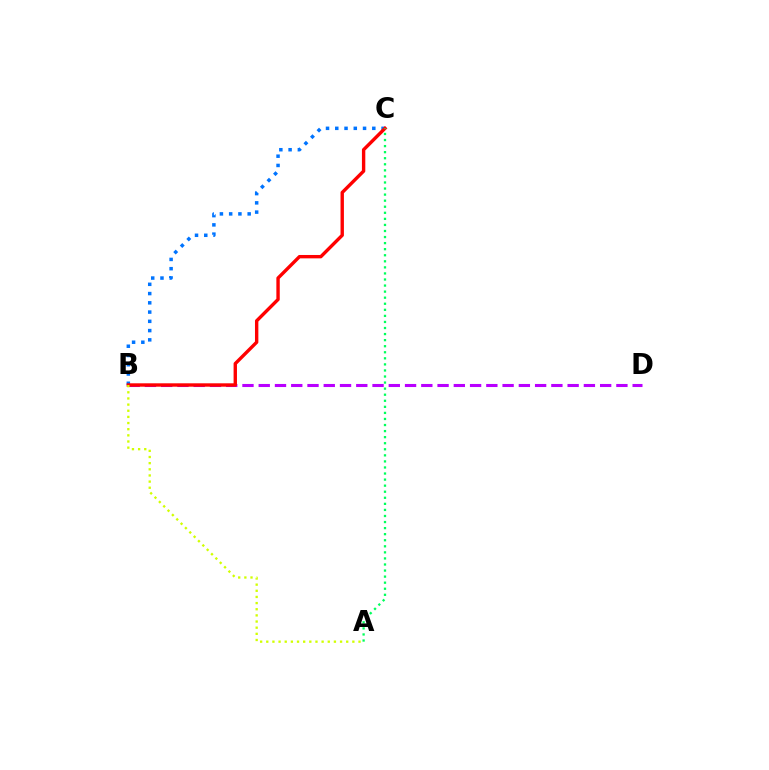{('B', 'D'): [{'color': '#b900ff', 'line_style': 'dashed', 'thickness': 2.21}], ('B', 'C'): [{'color': '#0074ff', 'line_style': 'dotted', 'thickness': 2.51}, {'color': '#ff0000', 'line_style': 'solid', 'thickness': 2.43}], ('A', 'C'): [{'color': '#00ff5c', 'line_style': 'dotted', 'thickness': 1.65}], ('A', 'B'): [{'color': '#d1ff00', 'line_style': 'dotted', 'thickness': 1.67}]}